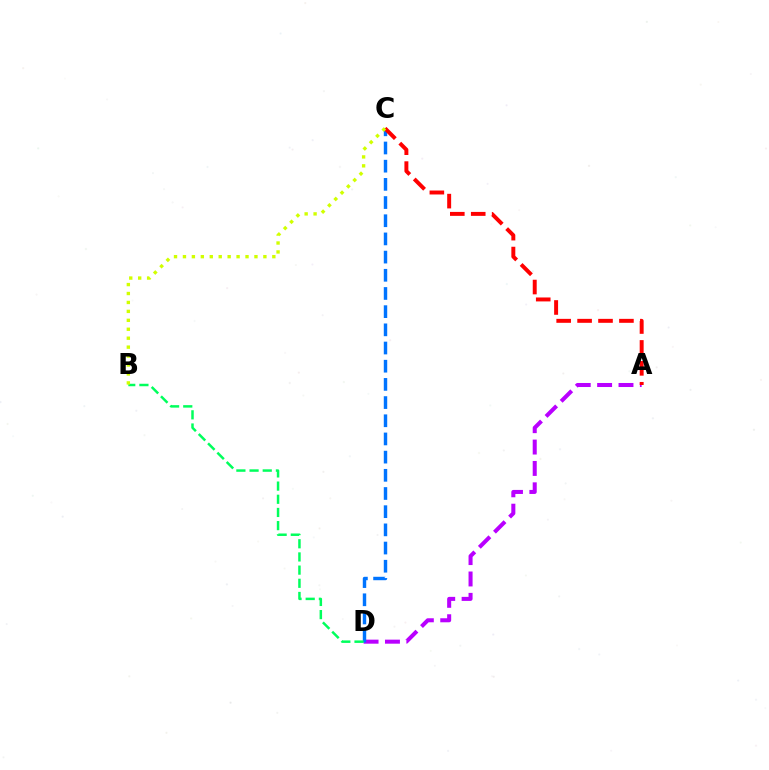{('A', 'D'): [{'color': '#b900ff', 'line_style': 'dashed', 'thickness': 2.9}], ('C', 'D'): [{'color': '#0074ff', 'line_style': 'dashed', 'thickness': 2.47}], ('B', 'D'): [{'color': '#00ff5c', 'line_style': 'dashed', 'thickness': 1.79}], ('A', 'C'): [{'color': '#ff0000', 'line_style': 'dashed', 'thickness': 2.84}], ('B', 'C'): [{'color': '#d1ff00', 'line_style': 'dotted', 'thickness': 2.43}]}